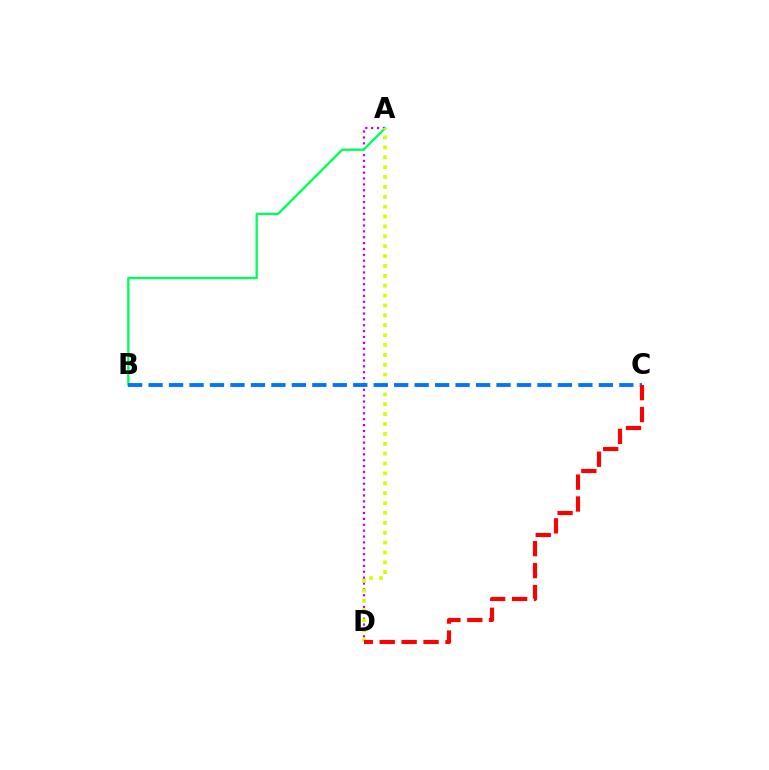{('A', 'D'): [{'color': '#b900ff', 'line_style': 'dotted', 'thickness': 1.59}, {'color': '#d1ff00', 'line_style': 'dotted', 'thickness': 2.68}], ('A', 'B'): [{'color': '#00ff5c', 'line_style': 'solid', 'thickness': 1.67}], ('B', 'C'): [{'color': '#0074ff', 'line_style': 'dashed', 'thickness': 2.78}], ('C', 'D'): [{'color': '#ff0000', 'line_style': 'dashed', 'thickness': 2.98}]}